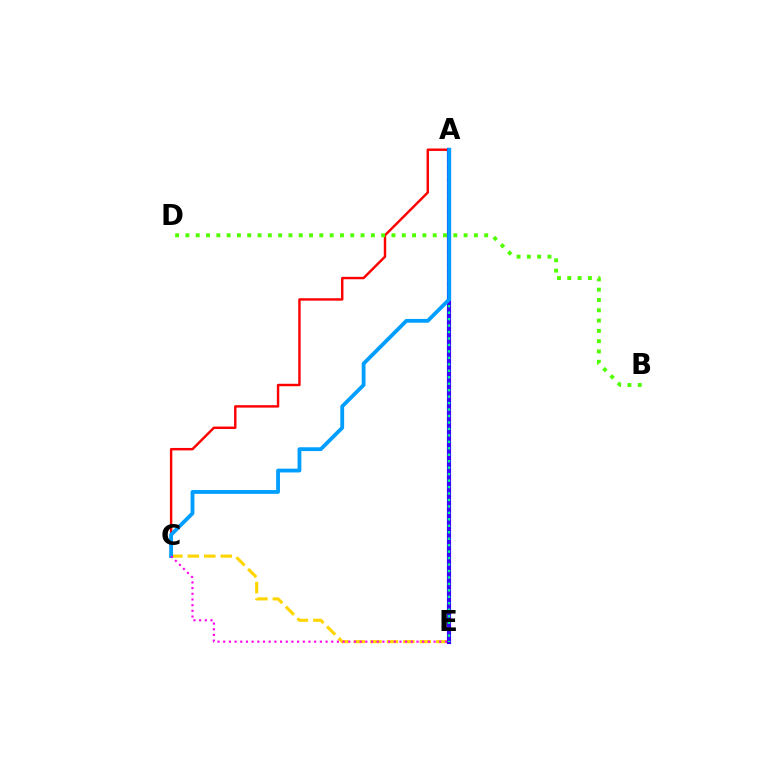{('A', 'C'): [{'color': '#ff0000', 'line_style': 'solid', 'thickness': 1.75}, {'color': '#009eff', 'line_style': 'solid', 'thickness': 2.74}], ('B', 'D'): [{'color': '#4fff00', 'line_style': 'dotted', 'thickness': 2.8}], ('C', 'E'): [{'color': '#ffd500', 'line_style': 'dashed', 'thickness': 2.24}, {'color': '#ff00ed', 'line_style': 'dotted', 'thickness': 1.54}], ('A', 'E'): [{'color': '#3700ff', 'line_style': 'solid', 'thickness': 2.99}, {'color': '#00ff86', 'line_style': 'dotted', 'thickness': 1.75}]}